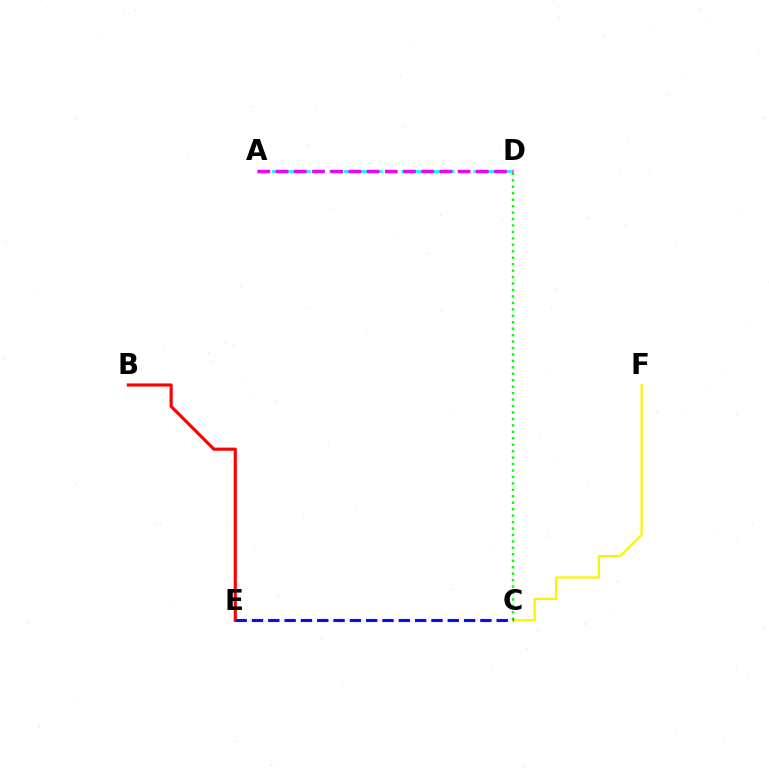{('C', 'F'): [{'color': '#fcf500', 'line_style': 'solid', 'thickness': 1.6}], ('C', 'D'): [{'color': '#08ff00', 'line_style': 'dotted', 'thickness': 1.75}], ('A', 'D'): [{'color': '#00fff6', 'line_style': 'dashed', 'thickness': 1.95}, {'color': '#ee00ff', 'line_style': 'dashed', 'thickness': 2.47}], ('B', 'E'): [{'color': '#ff0000', 'line_style': 'solid', 'thickness': 2.26}], ('C', 'E'): [{'color': '#0010ff', 'line_style': 'dashed', 'thickness': 2.22}]}